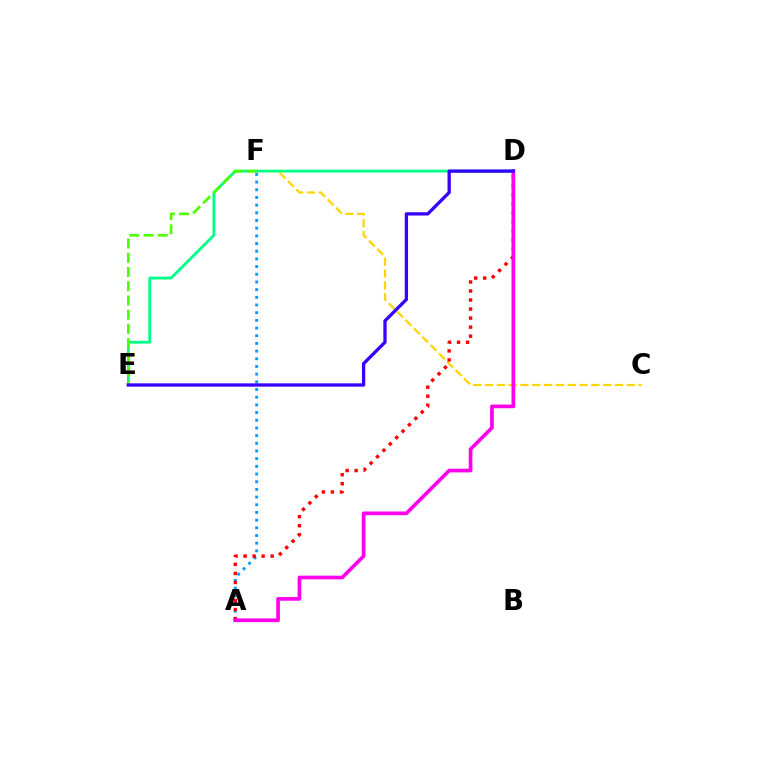{('A', 'F'): [{'color': '#009eff', 'line_style': 'dotted', 'thickness': 2.09}], ('C', 'F'): [{'color': '#ffd500', 'line_style': 'dashed', 'thickness': 1.61}], ('D', 'E'): [{'color': '#00ff86', 'line_style': 'solid', 'thickness': 2.02}, {'color': '#3700ff', 'line_style': 'solid', 'thickness': 2.37}], ('A', 'D'): [{'color': '#ff0000', 'line_style': 'dotted', 'thickness': 2.45}, {'color': '#ff00ed', 'line_style': 'solid', 'thickness': 2.65}], ('E', 'F'): [{'color': '#4fff00', 'line_style': 'dashed', 'thickness': 1.93}]}